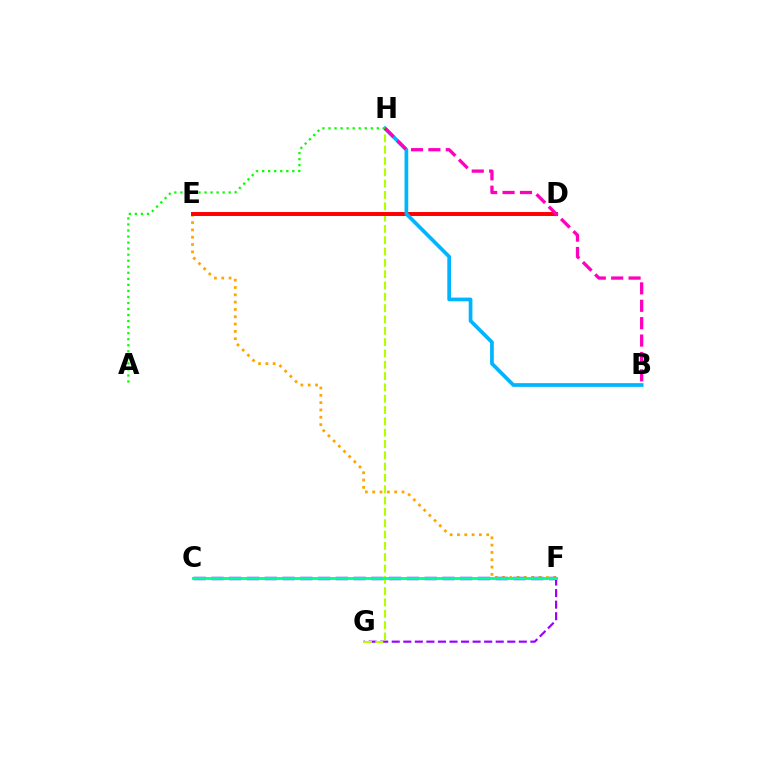{('F', 'G'): [{'color': '#9b00ff', 'line_style': 'dashed', 'thickness': 1.57}], ('E', 'F'): [{'color': '#ffa500', 'line_style': 'dotted', 'thickness': 1.99}], ('C', 'F'): [{'color': '#0010ff', 'line_style': 'dashed', 'thickness': 2.41}, {'color': '#00ff9d', 'line_style': 'solid', 'thickness': 2.09}], ('G', 'H'): [{'color': '#b3ff00', 'line_style': 'dashed', 'thickness': 1.54}], ('D', 'E'): [{'color': '#ff0000', 'line_style': 'solid', 'thickness': 2.84}], ('B', 'H'): [{'color': '#00b5ff', 'line_style': 'solid', 'thickness': 2.67}, {'color': '#ff00bd', 'line_style': 'dashed', 'thickness': 2.36}], ('A', 'H'): [{'color': '#08ff00', 'line_style': 'dotted', 'thickness': 1.64}]}